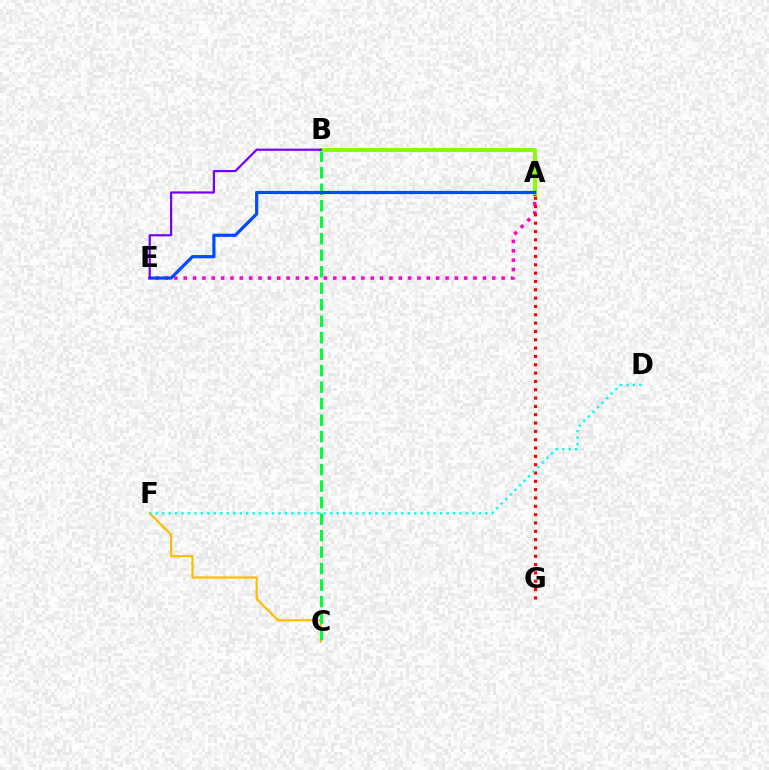{('A', 'E'): [{'color': '#ff00cf', 'line_style': 'dotted', 'thickness': 2.54}, {'color': '#004bff', 'line_style': 'solid', 'thickness': 2.3}], ('C', 'F'): [{'color': '#ffbd00', 'line_style': 'solid', 'thickness': 1.59}], ('B', 'C'): [{'color': '#00ff39', 'line_style': 'dashed', 'thickness': 2.24}], ('A', 'B'): [{'color': '#84ff00', 'line_style': 'solid', 'thickness': 2.83}], ('B', 'E'): [{'color': '#7200ff', 'line_style': 'solid', 'thickness': 1.58}], ('A', 'G'): [{'color': '#ff0000', 'line_style': 'dotted', 'thickness': 2.26}], ('D', 'F'): [{'color': '#00fff6', 'line_style': 'dotted', 'thickness': 1.76}]}